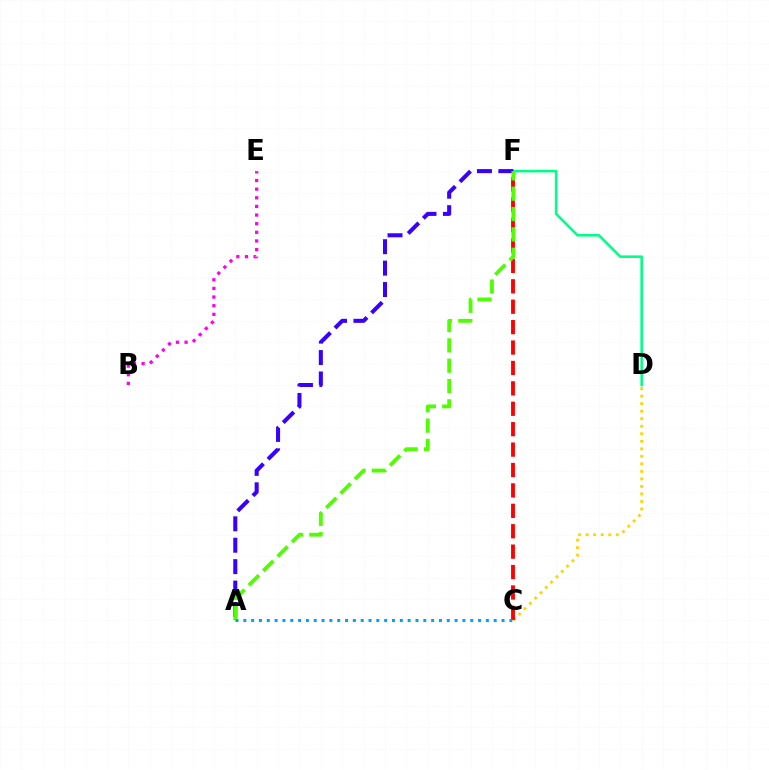{('D', 'F'): [{'color': '#00ff86', 'line_style': 'solid', 'thickness': 1.85}], ('C', 'D'): [{'color': '#ffd500', 'line_style': 'dotted', 'thickness': 2.04}], ('A', 'F'): [{'color': '#3700ff', 'line_style': 'dashed', 'thickness': 2.91}, {'color': '#4fff00', 'line_style': 'dashed', 'thickness': 2.76}], ('C', 'F'): [{'color': '#ff0000', 'line_style': 'dashed', 'thickness': 2.77}], ('A', 'C'): [{'color': '#009eff', 'line_style': 'dotted', 'thickness': 2.13}], ('B', 'E'): [{'color': '#ff00ed', 'line_style': 'dotted', 'thickness': 2.35}]}